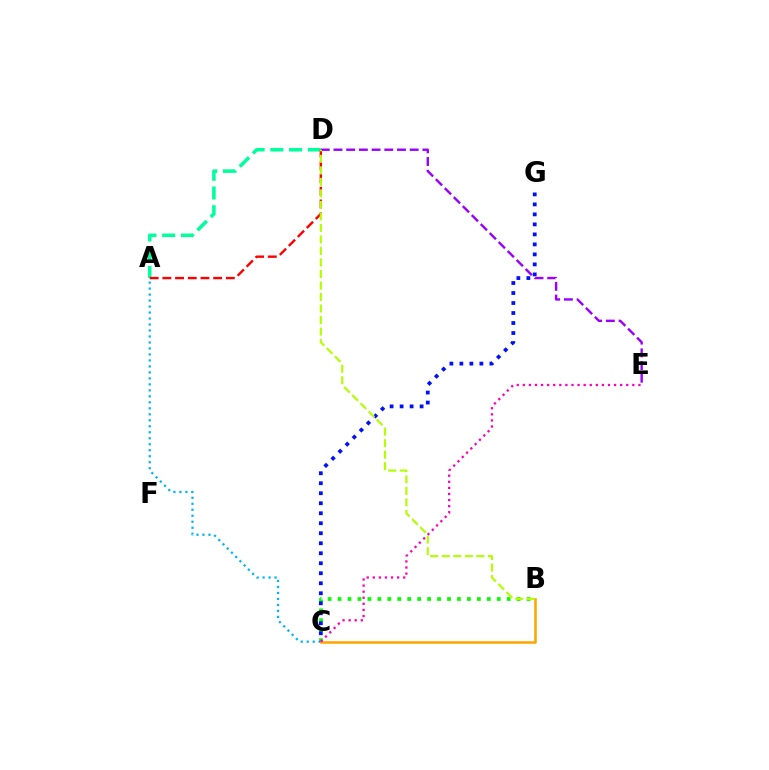{('D', 'E'): [{'color': '#9b00ff', 'line_style': 'dashed', 'thickness': 1.73}], ('B', 'C'): [{'color': '#08ff00', 'line_style': 'dotted', 'thickness': 2.7}, {'color': '#ffa500', 'line_style': 'solid', 'thickness': 1.83}], ('A', 'C'): [{'color': '#00b5ff', 'line_style': 'dotted', 'thickness': 1.63}], ('A', 'D'): [{'color': '#00ff9d', 'line_style': 'dashed', 'thickness': 2.55}, {'color': '#ff0000', 'line_style': 'dashed', 'thickness': 1.73}], ('C', 'G'): [{'color': '#0010ff', 'line_style': 'dotted', 'thickness': 2.72}], ('B', 'D'): [{'color': '#b3ff00', 'line_style': 'dashed', 'thickness': 1.56}], ('C', 'E'): [{'color': '#ff00bd', 'line_style': 'dotted', 'thickness': 1.65}]}